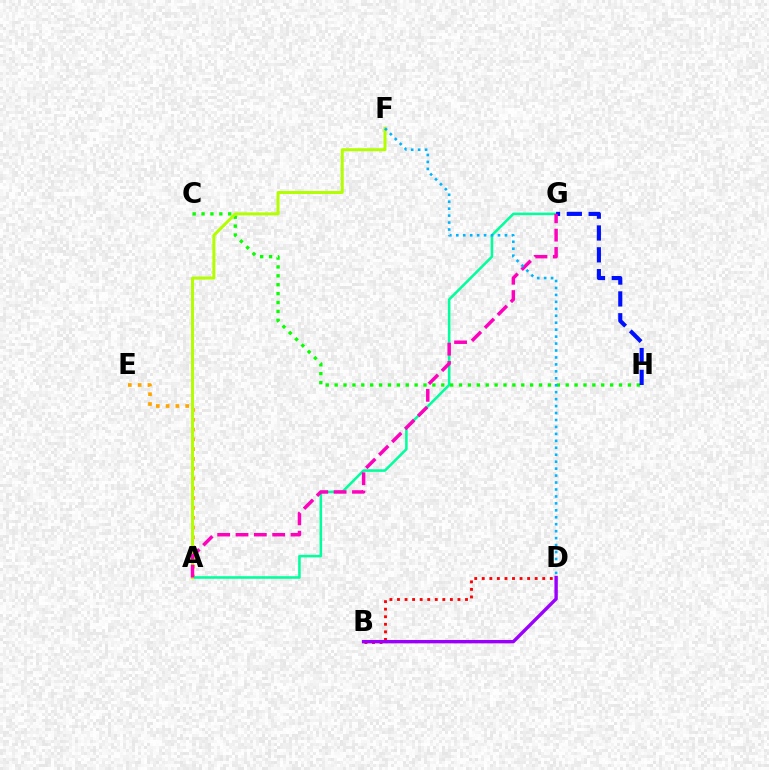{('A', 'E'): [{'color': '#ffa500', 'line_style': 'dotted', 'thickness': 2.66}], ('A', 'G'): [{'color': '#00ff9d', 'line_style': 'solid', 'thickness': 1.84}, {'color': '#ff00bd', 'line_style': 'dashed', 'thickness': 2.49}], ('C', 'H'): [{'color': '#08ff00', 'line_style': 'dotted', 'thickness': 2.41}], ('A', 'F'): [{'color': '#b3ff00', 'line_style': 'solid', 'thickness': 2.16}], ('G', 'H'): [{'color': '#0010ff', 'line_style': 'dashed', 'thickness': 2.97}], ('B', 'D'): [{'color': '#ff0000', 'line_style': 'dotted', 'thickness': 2.05}, {'color': '#9b00ff', 'line_style': 'solid', 'thickness': 2.44}], ('D', 'F'): [{'color': '#00b5ff', 'line_style': 'dotted', 'thickness': 1.89}]}